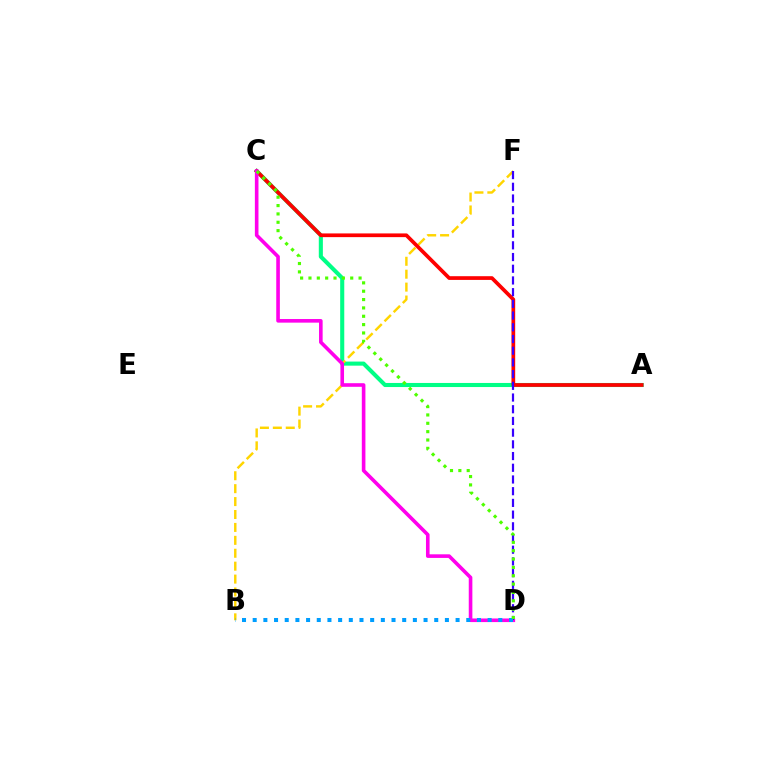{('A', 'C'): [{'color': '#00ff86', 'line_style': 'solid', 'thickness': 2.94}, {'color': '#ff0000', 'line_style': 'solid', 'thickness': 2.67}], ('B', 'F'): [{'color': '#ffd500', 'line_style': 'dashed', 'thickness': 1.75}], ('C', 'D'): [{'color': '#ff00ed', 'line_style': 'solid', 'thickness': 2.6}, {'color': '#4fff00', 'line_style': 'dotted', 'thickness': 2.27}], ('D', 'F'): [{'color': '#3700ff', 'line_style': 'dashed', 'thickness': 1.59}], ('B', 'D'): [{'color': '#009eff', 'line_style': 'dotted', 'thickness': 2.9}]}